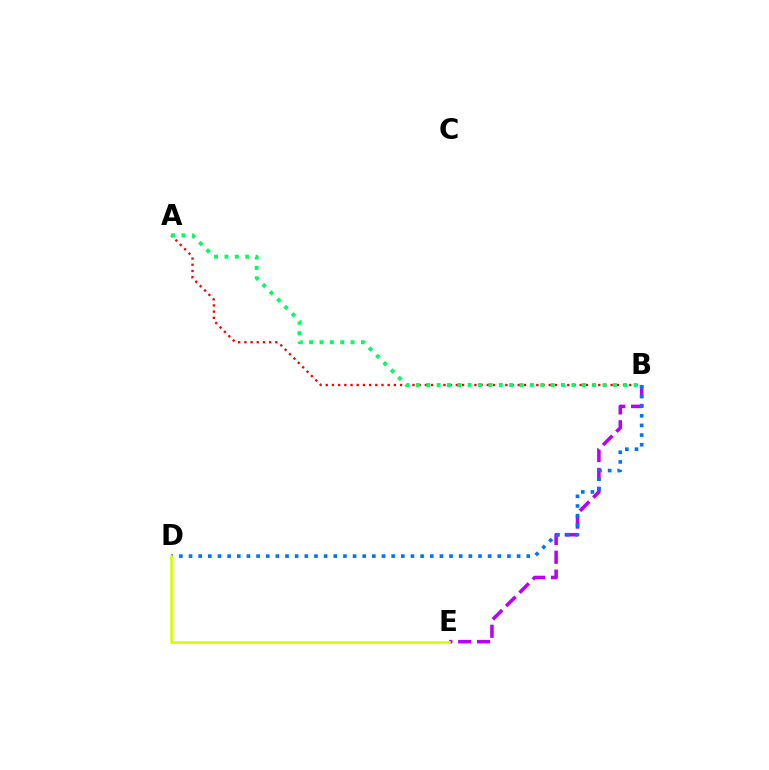{('B', 'E'): [{'color': '#b900ff', 'line_style': 'dashed', 'thickness': 2.56}], ('A', 'B'): [{'color': '#ff0000', 'line_style': 'dotted', 'thickness': 1.68}, {'color': '#00ff5c', 'line_style': 'dotted', 'thickness': 2.82}], ('B', 'D'): [{'color': '#0074ff', 'line_style': 'dotted', 'thickness': 2.62}], ('D', 'E'): [{'color': '#d1ff00', 'line_style': 'solid', 'thickness': 1.91}]}